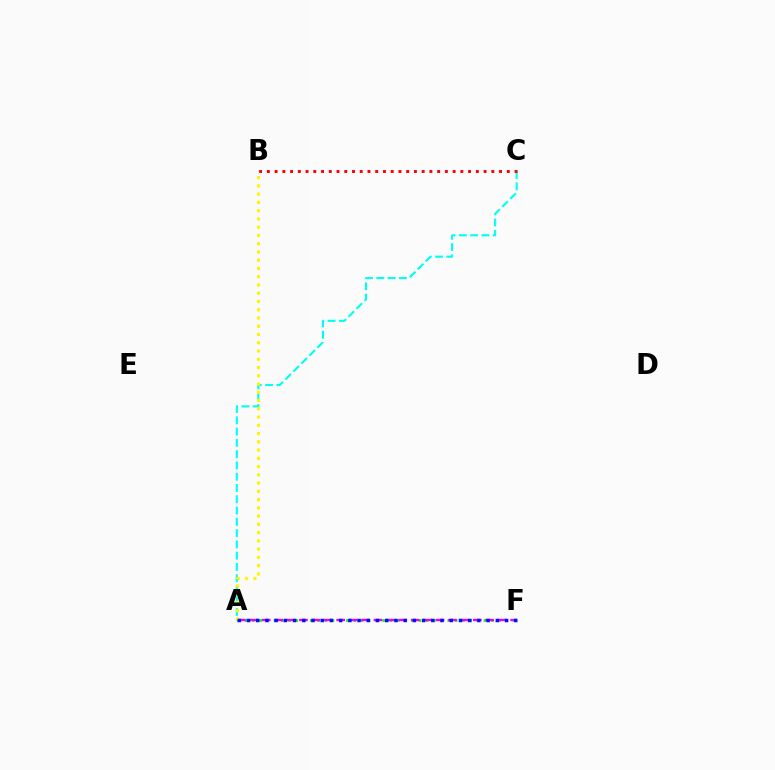{('A', 'C'): [{'color': '#00fff6', 'line_style': 'dashed', 'thickness': 1.53}], ('A', 'F'): [{'color': '#08ff00', 'line_style': 'dotted', 'thickness': 1.97}, {'color': '#ee00ff', 'line_style': 'dashed', 'thickness': 1.69}, {'color': '#0010ff', 'line_style': 'dotted', 'thickness': 2.5}], ('B', 'C'): [{'color': '#ff0000', 'line_style': 'dotted', 'thickness': 2.1}], ('A', 'B'): [{'color': '#fcf500', 'line_style': 'dotted', 'thickness': 2.24}]}